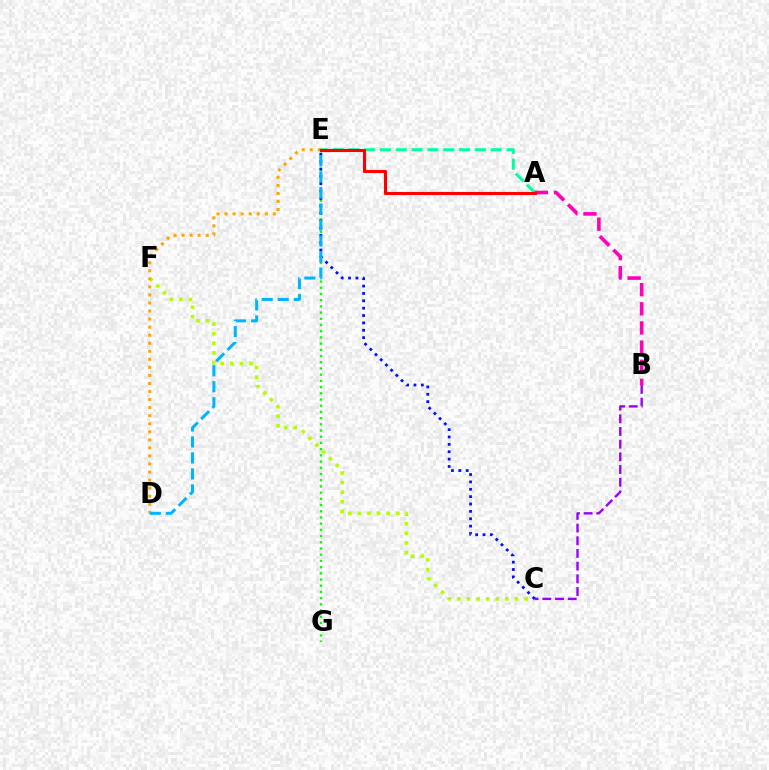{('C', 'F'): [{'color': '#b3ff00', 'line_style': 'dotted', 'thickness': 2.6}], ('B', 'C'): [{'color': '#9b00ff', 'line_style': 'dashed', 'thickness': 1.72}], ('D', 'E'): [{'color': '#ffa500', 'line_style': 'dotted', 'thickness': 2.19}, {'color': '#00b5ff', 'line_style': 'dashed', 'thickness': 2.18}], ('A', 'E'): [{'color': '#00ff9d', 'line_style': 'dashed', 'thickness': 2.15}, {'color': '#ff0000', 'line_style': 'solid', 'thickness': 2.23}], ('E', 'G'): [{'color': '#08ff00', 'line_style': 'dotted', 'thickness': 1.69}], ('A', 'B'): [{'color': '#ff00bd', 'line_style': 'dashed', 'thickness': 2.6}], ('C', 'E'): [{'color': '#0010ff', 'line_style': 'dotted', 'thickness': 2.0}]}